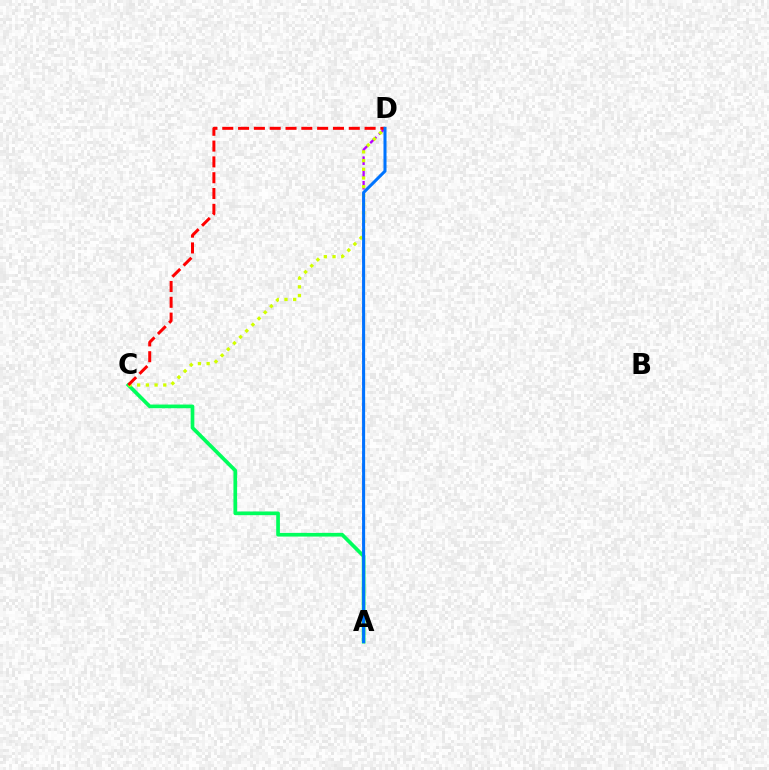{('A', 'D'): [{'color': '#b900ff', 'line_style': 'dashed', 'thickness': 1.67}, {'color': '#0074ff', 'line_style': 'solid', 'thickness': 2.18}], ('A', 'C'): [{'color': '#00ff5c', 'line_style': 'solid', 'thickness': 2.65}], ('C', 'D'): [{'color': '#d1ff00', 'line_style': 'dotted', 'thickness': 2.36}, {'color': '#ff0000', 'line_style': 'dashed', 'thickness': 2.15}]}